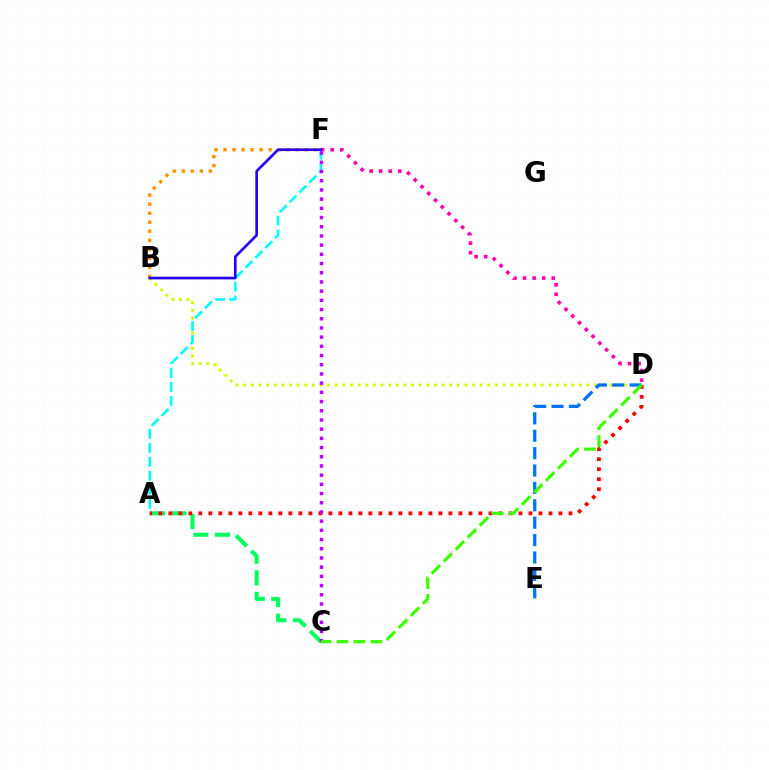{('B', 'D'): [{'color': '#d1ff00', 'line_style': 'dotted', 'thickness': 2.07}], ('A', 'F'): [{'color': '#00fff6', 'line_style': 'dashed', 'thickness': 1.9}], ('A', 'C'): [{'color': '#00ff5c', 'line_style': 'dashed', 'thickness': 2.93}], ('A', 'D'): [{'color': '#ff0000', 'line_style': 'dotted', 'thickness': 2.72}], ('C', 'F'): [{'color': '#b900ff', 'line_style': 'dotted', 'thickness': 2.5}], ('B', 'F'): [{'color': '#ff9400', 'line_style': 'dotted', 'thickness': 2.45}, {'color': '#2500ff', 'line_style': 'solid', 'thickness': 1.92}], ('D', 'F'): [{'color': '#ff00ac', 'line_style': 'dotted', 'thickness': 2.6}], ('D', 'E'): [{'color': '#0074ff', 'line_style': 'dashed', 'thickness': 2.36}], ('C', 'D'): [{'color': '#3dff00', 'line_style': 'dashed', 'thickness': 2.31}]}